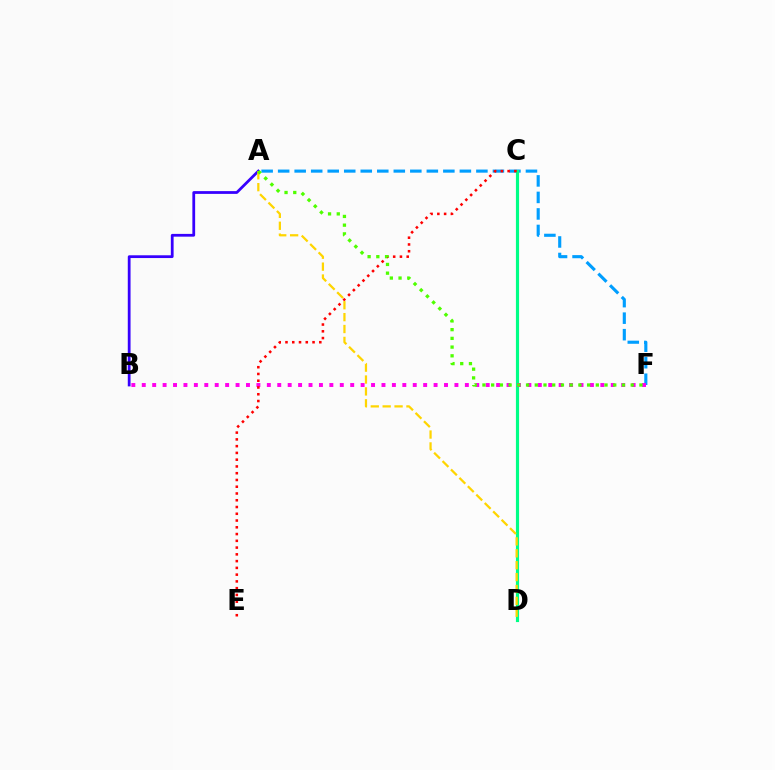{('A', 'B'): [{'color': '#3700ff', 'line_style': 'solid', 'thickness': 1.99}], ('A', 'F'): [{'color': '#009eff', 'line_style': 'dashed', 'thickness': 2.24}, {'color': '#4fff00', 'line_style': 'dotted', 'thickness': 2.37}], ('C', 'D'): [{'color': '#00ff86', 'line_style': 'solid', 'thickness': 2.28}], ('B', 'F'): [{'color': '#ff00ed', 'line_style': 'dotted', 'thickness': 2.83}], ('C', 'E'): [{'color': '#ff0000', 'line_style': 'dotted', 'thickness': 1.84}], ('A', 'D'): [{'color': '#ffd500', 'line_style': 'dashed', 'thickness': 1.62}]}